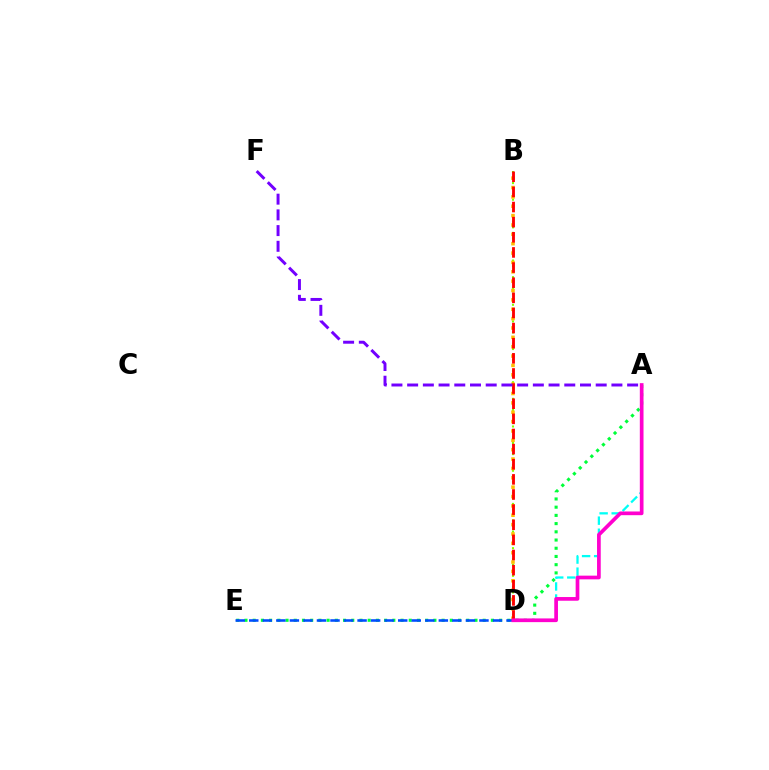{('A', 'E'): [{'color': '#00ff39', 'line_style': 'dotted', 'thickness': 2.23}], ('B', 'D'): [{'color': '#84ff00', 'line_style': 'dotted', 'thickness': 1.5}, {'color': '#ffbd00', 'line_style': 'dotted', 'thickness': 2.54}, {'color': '#ff0000', 'line_style': 'dashed', 'thickness': 2.06}], ('D', 'E'): [{'color': '#004bff', 'line_style': 'dashed', 'thickness': 1.84}], ('A', 'D'): [{'color': '#00fff6', 'line_style': 'dashed', 'thickness': 1.64}, {'color': '#ff00cf', 'line_style': 'solid', 'thickness': 2.67}], ('A', 'F'): [{'color': '#7200ff', 'line_style': 'dashed', 'thickness': 2.13}]}